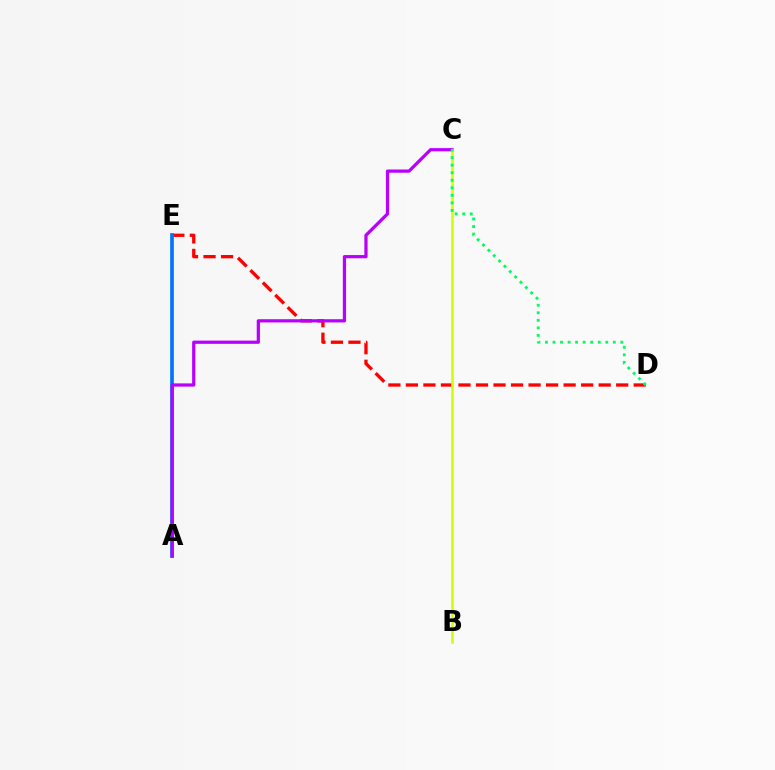{('D', 'E'): [{'color': '#ff0000', 'line_style': 'dashed', 'thickness': 2.38}], ('A', 'E'): [{'color': '#0074ff', 'line_style': 'solid', 'thickness': 2.66}], ('A', 'C'): [{'color': '#b900ff', 'line_style': 'solid', 'thickness': 2.32}], ('B', 'C'): [{'color': '#d1ff00', 'line_style': 'solid', 'thickness': 1.88}], ('C', 'D'): [{'color': '#00ff5c', 'line_style': 'dotted', 'thickness': 2.05}]}